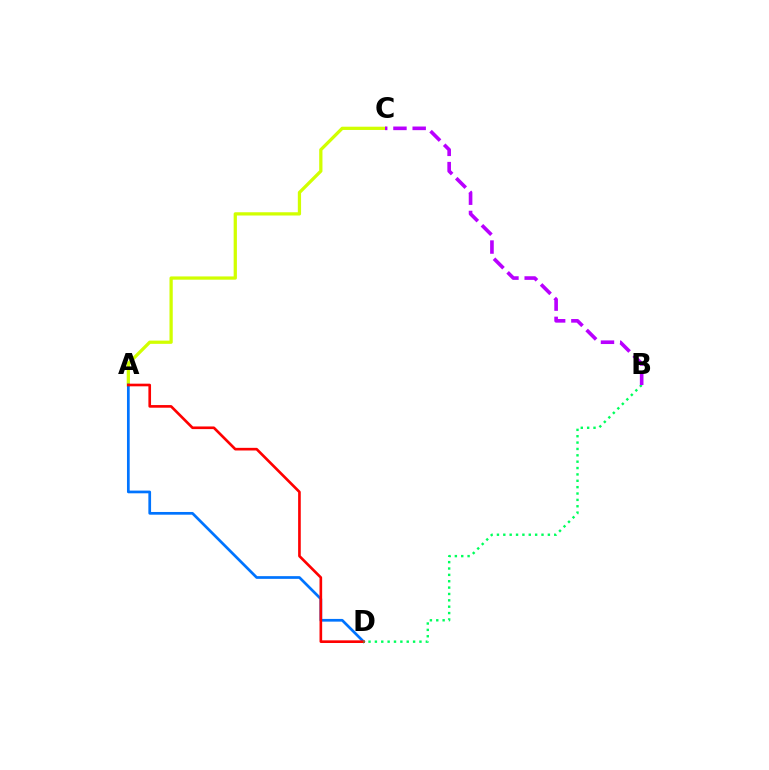{('A', 'C'): [{'color': '#d1ff00', 'line_style': 'solid', 'thickness': 2.35}], ('A', 'D'): [{'color': '#0074ff', 'line_style': 'solid', 'thickness': 1.95}, {'color': '#ff0000', 'line_style': 'solid', 'thickness': 1.9}], ('B', 'D'): [{'color': '#00ff5c', 'line_style': 'dotted', 'thickness': 1.73}], ('B', 'C'): [{'color': '#b900ff', 'line_style': 'dashed', 'thickness': 2.61}]}